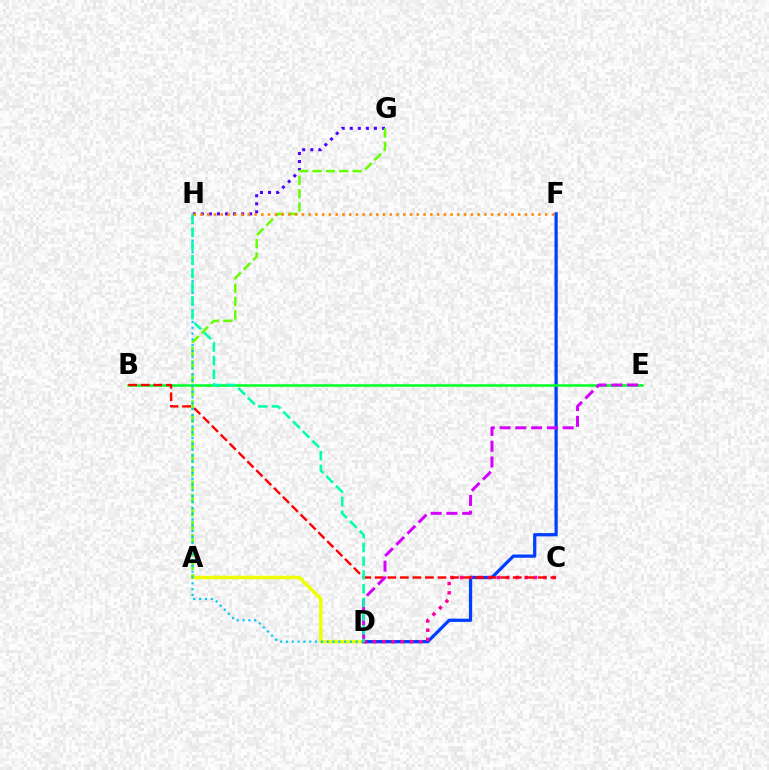{('A', 'D'): [{'color': '#eeff00', 'line_style': 'solid', 'thickness': 2.49}], ('G', 'H'): [{'color': '#4f00ff', 'line_style': 'dotted', 'thickness': 2.19}], ('D', 'F'): [{'color': '#003fff', 'line_style': 'solid', 'thickness': 2.34}], ('B', 'E'): [{'color': '#00ff27', 'line_style': 'solid', 'thickness': 1.83}], ('C', 'D'): [{'color': '#ff00a0', 'line_style': 'dotted', 'thickness': 2.51}], ('A', 'G'): [{'color': '#66ff00', 'line_style': 'dashed', 'thickness': 1.82}], ('B', 'C'): [{'color': '#ff0000', 'line_style': 'dashed', 'thickness': 1.7}], ('D', 'E'): [{'color': '#d600ff', 'line_style': 'dashed', 'thickness': 2.14}], ('D', 'H'): [{'color': '#00c7ff', 'line_style': 'dotted', 'thickness': 1.58}, {'color': '#00ffaf', 'line_style': 'dashed', 'thickness': 1.86}], ('F', 'H'): [{'color': '#ff8800', 'line_style': 'dotted', 'thickness': 1.84}]}